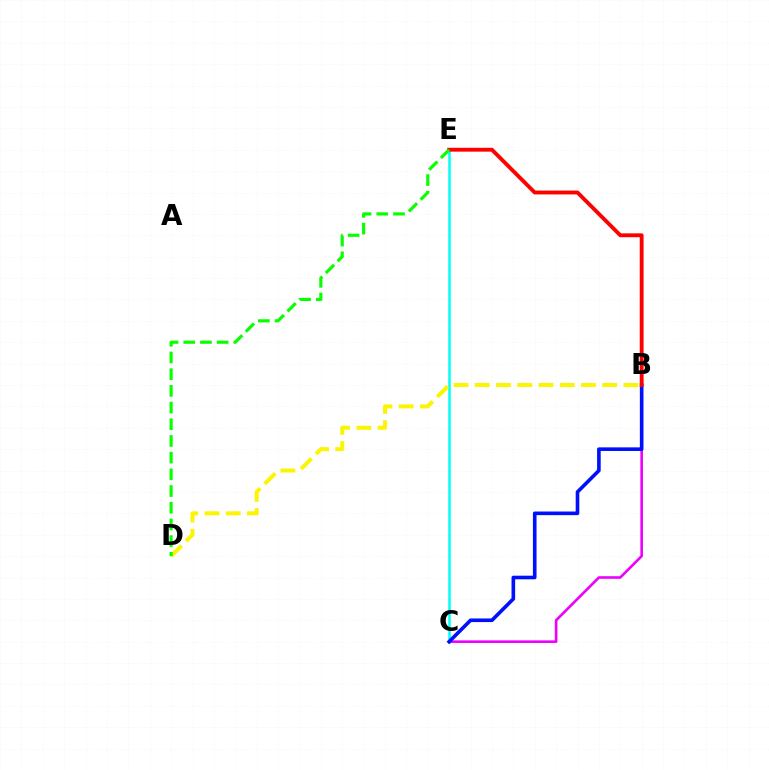{('C', 'E'): [{'color': '#00fff6', 'line_style': 'solid', 'thickness': 1.82}], ('B', 'C'): [{'color': '#ee00ff', 'line_style': 'solid', 'thickness': 1.88}, {'color': '#0010ff', 'line_style': 'solid', 'thickness': 2.61}], ('B', 'E'): [{'color': '#ff0000', 'line_style': 'solid', 'thickness': 2.78}], ('B', 'D'): [{'color': '#fcf500', 'line_style': 'dashed', 'thickness': 2.88}], ('D', 'E'): [{'color': '#08ff00', 'line_style': 'dashed', 'thickness': 2.27}]}